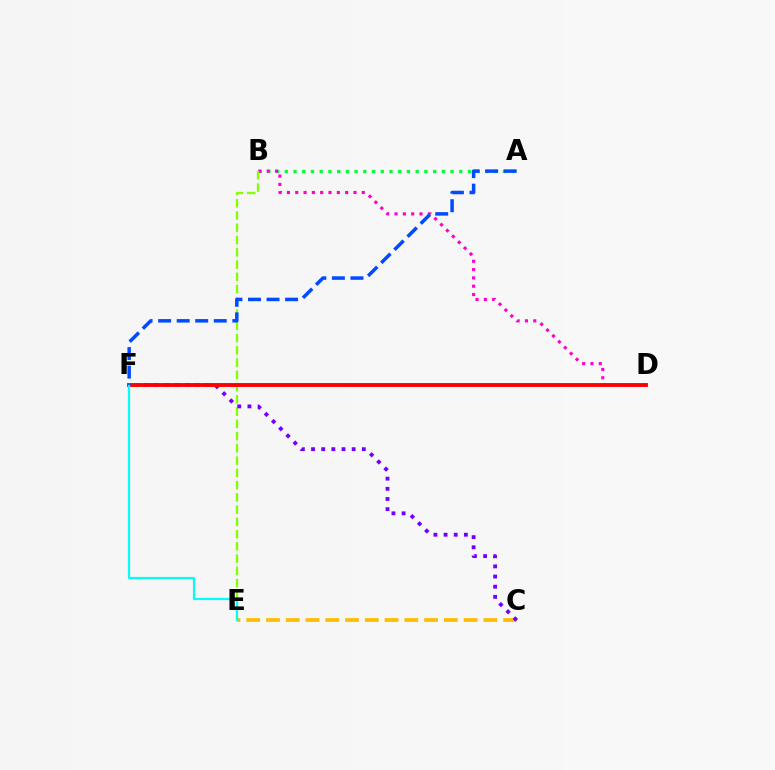{('A', 'B'): [{'color': '#00ff39', 'line_style': 'dotted', 'thickness': 2.37}], ('C', 'E'): [{'color': '#ffbd00', 'line_style': 'dashed', 'thickness': 2.68}], ('B', 'D'): [{'color': '#ff00cf', 'line_style': 'dotted', 'thickness': 2.26}], ('B', 'E'): [{'color': '#84ff00', 'line_style': 'dashed', 'thickness': 1.66}], ('C', 'F'): [{'color': '#7200ff', 'line_style': 'dotted', 'thickness': 2.76}], ('D', 'F'): [{'color': '#ff0000', 'line_style': 'solid', 'thickness': 2.79}], ('E', 'F'): [{'color': '#00fff6', 'line_style': 'solid', 'thickness': 1.57}], ('A', 'F'): [{'color': '#004bff', 'line_style': 'dashed', 'thickness': 2.52}]}